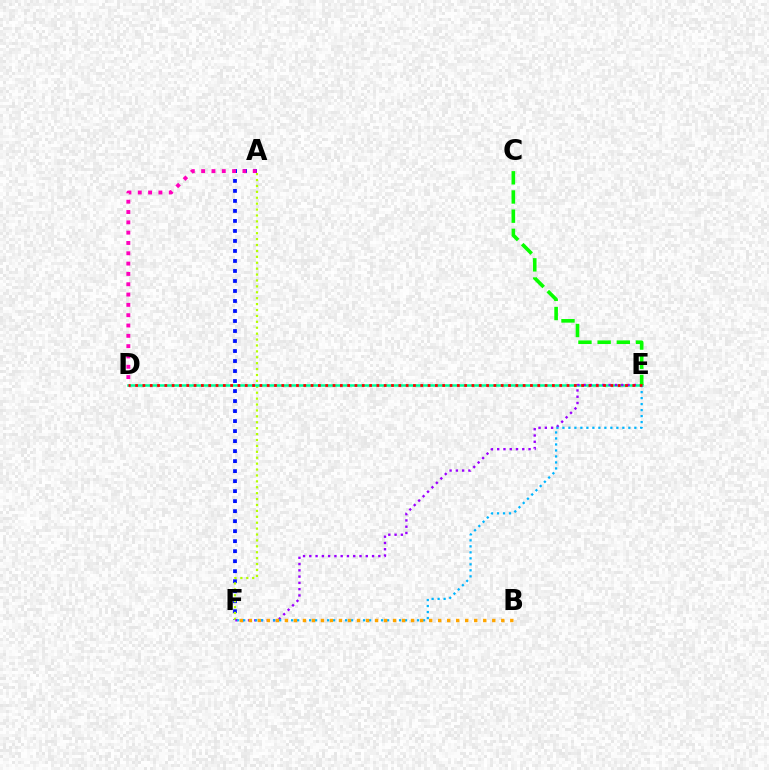{('A', 'F'): [{'color': '#0010ff', 'line_style': 'dotted', 'thickness': 2.72}, {'color': '#b3ff00', 'line_style': 'dotted', 'thickness': 1.61}], ('A', 'D'): [{'color': '#ff00bd', 'line_style': 'dotted', 'thickness': 2.8}], ('D', 'E'): [{'color': '#00ff9d', 'line_style': 'solid', 'thickness': 1.82}, {'color': '#ff0000', 'line_style': 'dotted', 'thickness': 1.99}], ('E', 'F'): [{'color': '#9b00ff', 'line_style': 'dotted', 'thickness': 1.7}, {'color': '#00b5ff', 'line_style': 'dotted', 'thickness': 1.63}], ('C', 'E'): [{'color': '#08ff00', 'line_style': 'dashed', 'thickness': 2.61}], ('B', 'F'): [{'color': '#ffa500', 'line_style': 'dotted', 'thickness': 2.45}]}